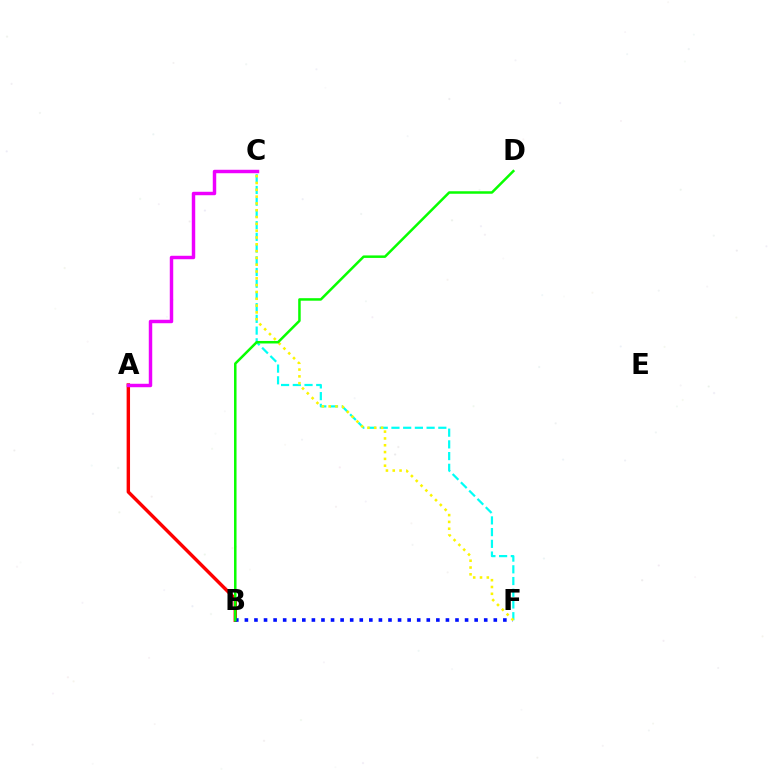{('A', 'B'): [{'color': '#ff0000', 'line_style': 'solid', 'thickness': 2.46}], ('A', 'C'): [{'color': '#ee00ff', 'line_style': 'solid', 'thickness': 2.48}], ('C', 'F'): [{'color': '#00fff6', 'line_style': 'dashed', 'thickness': 1.59}, {'color': '#fcf500', 'line_style': 'dotted', 'thickness': 1.85}], ('B', 'F'): [{'color': '#0010ff', 'line_style': 'dotted', 'thickness': 2.6}], ('B', 'D'): [{'color': '#08ff00', 'line_style': 'solid', 'thickness': 1.8}]}